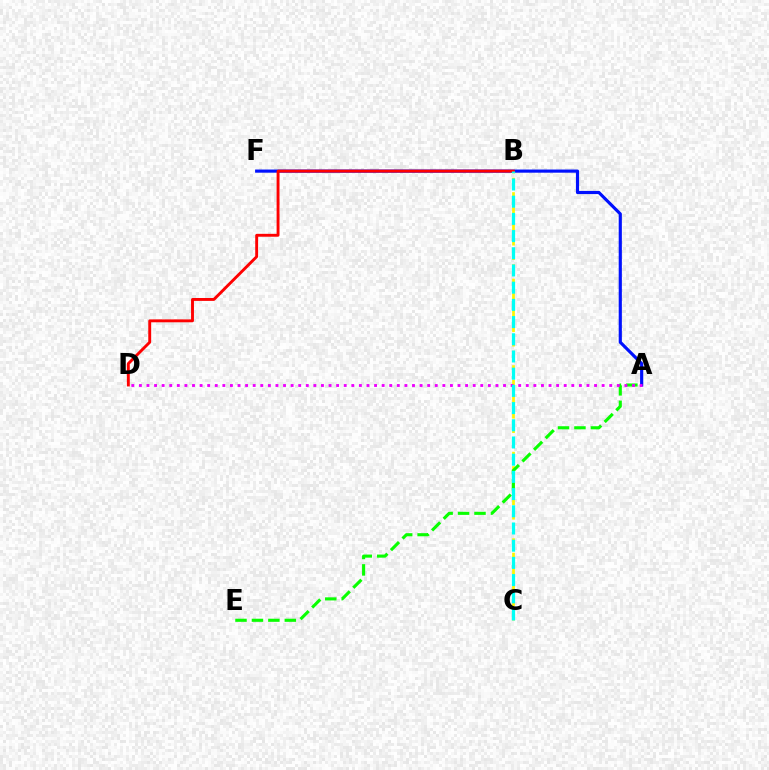{('A', 'F'): [{'color': '#0010ff', 'line_style': 'solid', 'thickness': 2.27}], ('B', 'C'): [{'color': '#fcf500', 'line_style': 'dashed', 'thickness': 1.96}, {'color': '#00fff6', 'line_style': 'dashed', 'thickness': 2.34}], ('B', 'D'): [{'color': '#ff0000', 'line_style': 'solid', 'thickness': 2.08}], ('A', 'E'): [{'color': '#08ff00', 'line_style': 'dashed', 'thickness': 2.23}], ('A', 'D'): [{'color': '#ee00ff', 'line_style': 'dotted', 'thickness': 2.06}]}